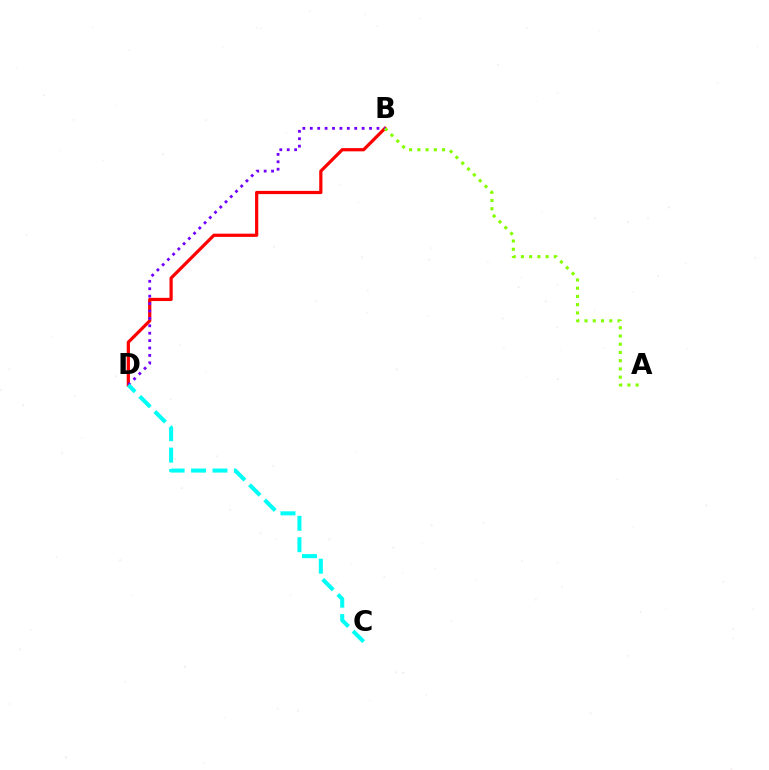{('B', 'D'): [{'color': '#ff0000', 'line_style': 'solid', 'thickness': 2.32}, {'color': '#7200ff', 'line_style': 'dotted', 'thickness': 2.01}], ('C', 'D'): [{'color': '#00fff6', 'line_style': 'dashed', 'thickness': 2.91}], ('A', 'B'): [{'color': '#84ff00', 'line_style': 'dotted', 'thickness': 2.24}]}